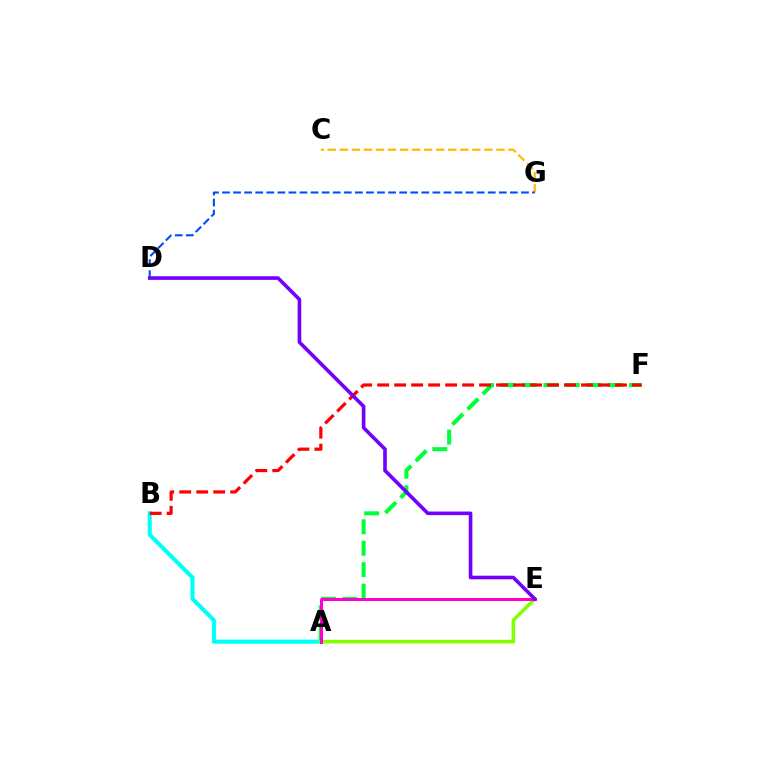{('A', 'F'): [{'color': '#00ff39', 'line_style': 'dashed', 'thickness': 2.91}], ('A', 'B'): [{'color': '#00fff6', 'line_style': 'solid', 'thickness': 2.94}], ('C', 'G'): [{'color': '#ffbd00', 'line_style': 'dashed', 'thickness': 1.64}], ('D', 'G'): [{'color': '#004bff', 'line_style': 'dashed', 'thickness': 1.5}], ('A', 'E'): [{'color': '#84ff00', 'line_style': 'solid', 'thickness': 2.59}, {'color': '#ff00cf', 'line_style': 'solid', 'thickness': 2.15}], ('B', 'F'): [{'color': '#ff0000', 'line_style': 'dashed', 'thickness': 2.31}], ('D', 'E'): [{'color': '#7200ff', 'line_style': 'solid', 'thickness': 2.6}]}